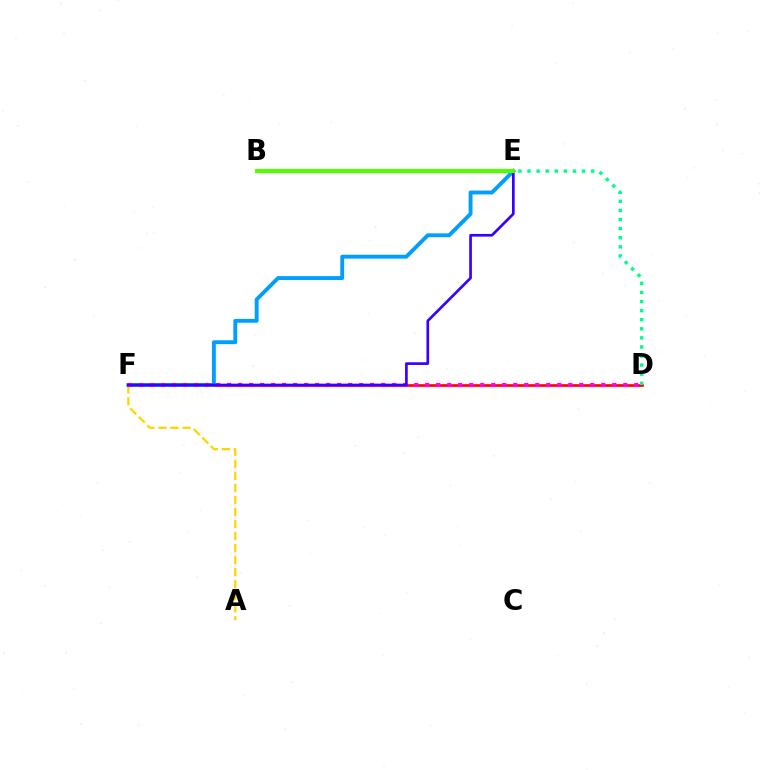{('A', 'F'): [{'color': '#ffd500', 'line_style': 'dashed', 'thickness': 1.64}], ('D', 'F'): [{'color': '#ff0000', 'line_style': 'solid', 'thickness': 1.92}, {'color': '#ff00ed', 'line_style': 'dotted', 'thickness': 2.99}], ('E', 'F'): [{'color': '#009eff', 'line_style': 'solid', 'thickness': 2.78}, {'color': '#3700ff', 'line_style': 'solid', 'thickness': 1.93}], ('D', 'E'): [{'color': '#00ff86', 'line_style': 'dotted', 'thickness': 2.47}], ('B', 'E'): [{'color': '#4fff00', 'line_style': 'solid', 'thickness': 2.99}]}